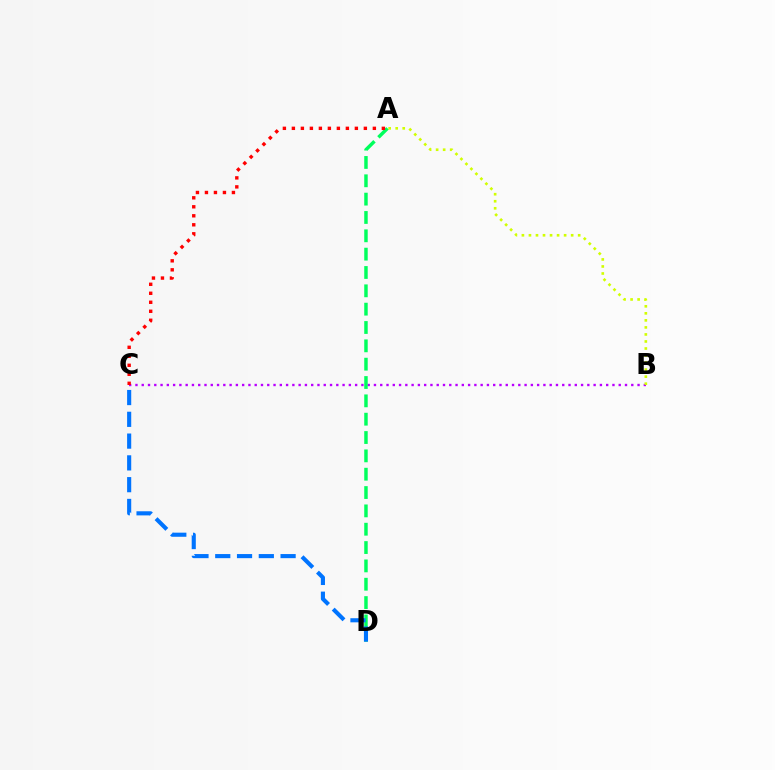{('B', 'C'): [{'color': '#b900ff', 'line_style': 'dotted', 'thickness': 1.71}], ('A', 'B'): [{'color': '#d1ff00', 'line_style': 'dotted', 'thickness': 1.91}], ('A', 'D'): [{'color': '#00ff5c', 'line_style': 'dashed', 'thickness': 2.49}], ('A', 'C'): [{'color': '#ff0000', 'line_style': 'dotted', 'thickness': 2.44}], ('C', 'D'): [{'color': '#0074ff', 'line_style': 'dashed', 'thickness': 2.96}]}